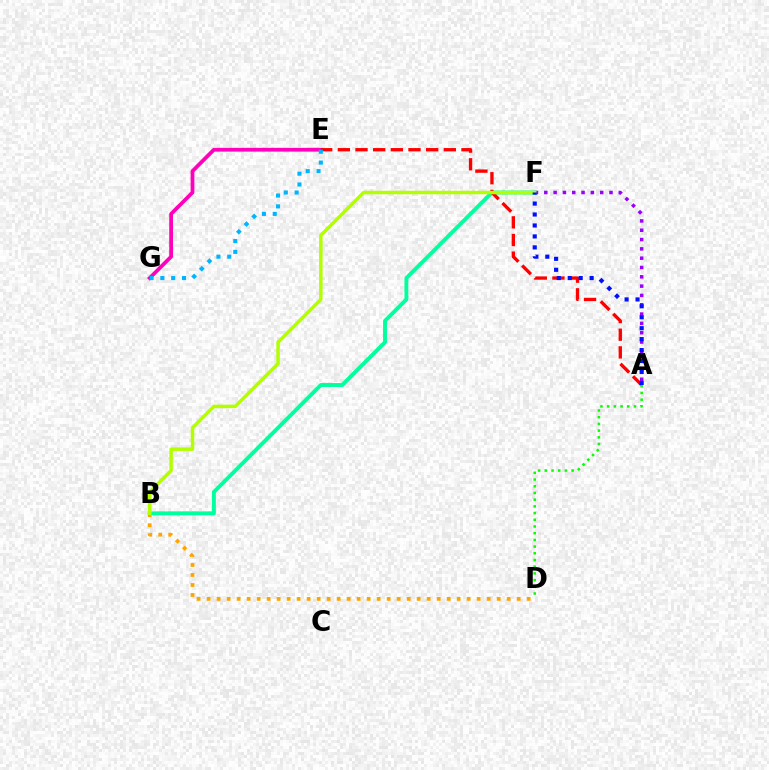{('B', 'F'): [{'color': '#00ff9d', 'line_style': 'solid', 'thickness': 2.8}, {'color': '#b3ff00', 'line_style': 'solid', 'thickness': 2.5}], ('E', 'G'): [{'color': '#ff00bd', 'line_style': 'solid', 'thickness': 2.71}, {'color': '#00b5ff', 'line_style': 'dotted', 'thickness': 2.94}], ('A', 'F'): [{'color': '#9b00ff', 'line_style': 'dotted', 'thickness': 2.53}, {'color': '#0010ff', 'line_style': 'dotted', 'thickness': 2.98}], ('A', 'E'): [{'color': '#ff0000', 'line_style': 'dashed', 'thickness': 2.4}], ('B', 'D'): [{'color': '#ffa500', 'line_style': 'dotted', 'thickness': 2.72}], ('A', 'D'): [{'color': '#08ff00', 'line_style': 'dotted', 'thickness': 1.82}]}